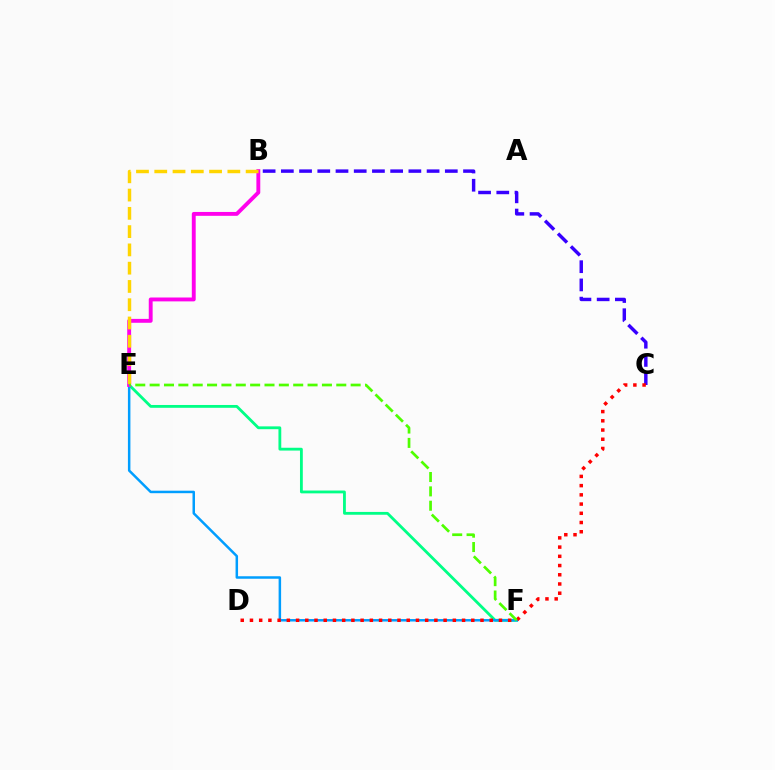{('B', 'C'): [{'color': '#3700ff', 'line_style': 'dashed', 'thickness': 2.47}], ('E', 'F'): [{'color': '#00ff86', 'line_style': 'solid', 'thickness': 2.03}, {'color': '#009eff', 'line_style': 'solid', 'thickness': 1.8}, {'color': '#4fff00', 'line_style': 'dashed', 'thickness': 1.95}], ('C', 'D'): [{'color': '#ff0000', 'line_style': 'dotted', 'thickness': 2.51}], ('B', 'E'): [{'color': '#ff00ed', 'line_style': 'solid', 'thickness': 2.79}, {'color': '#ffd500', 'line_style': 'dashed', 'thickness': 2.48}]}